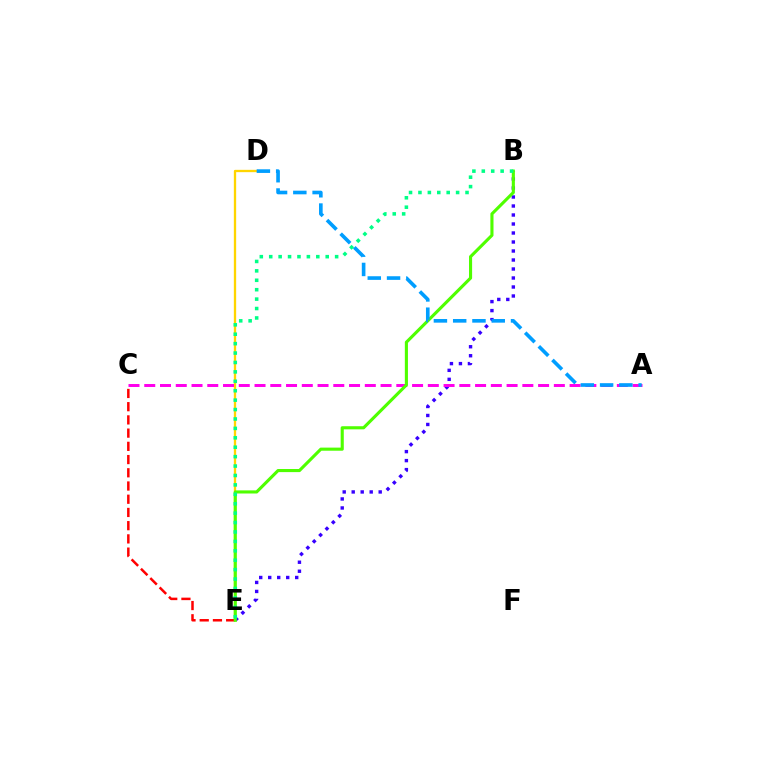{('D', 'E'): [{'color': '#ffd500', 'line_style': 'solid', 'thickness': 1.67}], ('C', 'E'): [{'color': '#ff0000', 'line_style': 'dashed', 'thickness': 1.8}], ('B', 'E'): [{'color': '#3700ff', 'line_style': 'dotted', 'thickness': 2.44}, {'color': '#4fff00', 'line_style': 'solid', 'thickness': 2.24}, {'color': '#00ff86', 'line_style': 'dotted', 'thickness': 2.56}], ('A', 'C'): [{'color': '#ff00ed', 'line_style': 'dashed', 'thickness': 2.14}], ('A', 'D'): [{'color': '#009eff', 'line_style': 'dashed', 'thickness': 2.62}]}